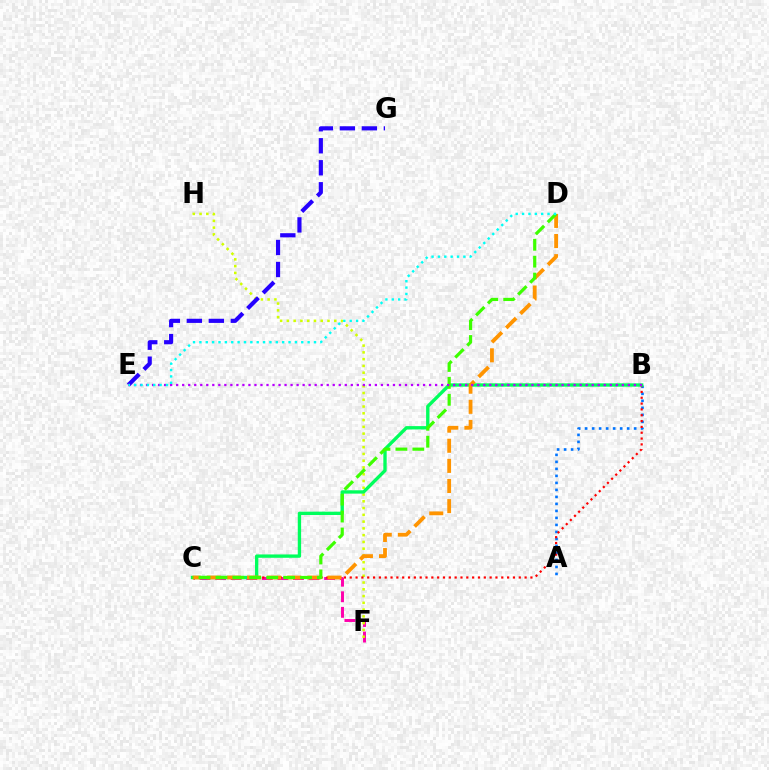{('C', 'F'): [{'color': '#ff00ac', 'line_style': 'dashed', 'thickness': 2.12}], ('A', 'B'): [{'color': '#0074ff', 'line_style': 'dotted', 'thickness': 1.9}], ('F', 'H'): [{'color': '#d1ff00', 'line_style': 'dotted', 'thickness': 1.84}], ('E', 'G'): [{'color': '#2500ff', 'line_style': 'dashed', 'thickness': 2.99}], ('B', 'C'): [{'color': '#ff0000', 'line_style': 'dotted', 'thickness': 1.58}, {'color': '#00ff5c', 'line_style': 'solid', 'thickness': 2.41}], ('C', 'D'): [{'color': '#ff9400', 'line_style': 'dashed', 'thickness': 2.73}, {'color': '#3dff00', 'line_style': 'dashed', 'thickness': 2.3}], ('B', 'E'): [{'color': '#b900ff', 'line_style': 'dotted', 'thickness': 1.64}], ('D', 'E'): [{'color': '#00fff6', 'line_style': 'dotted', 'thickness': 1.73}]}